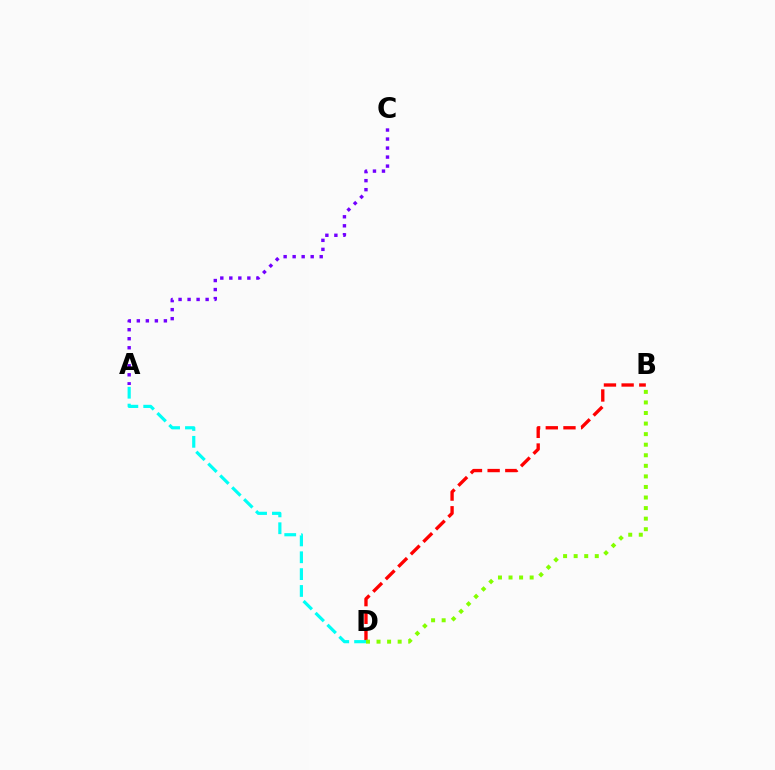{('B', 'D'): [{'color': '#ff0000', 'line_style': 'dashed', 'thickness': 2.4}, {'color': '#84ff00', 'line_style': 'dotted', 'thickness': 2.87}], ('A', 'C'): [{'color': '#7200ff', 'line_style': 'dotted', 'thickness': 2.45}], ('A', 'D'): [{'color': '#00fff6', 'line_style': 'dashed', 'thickness': 2.29}]}